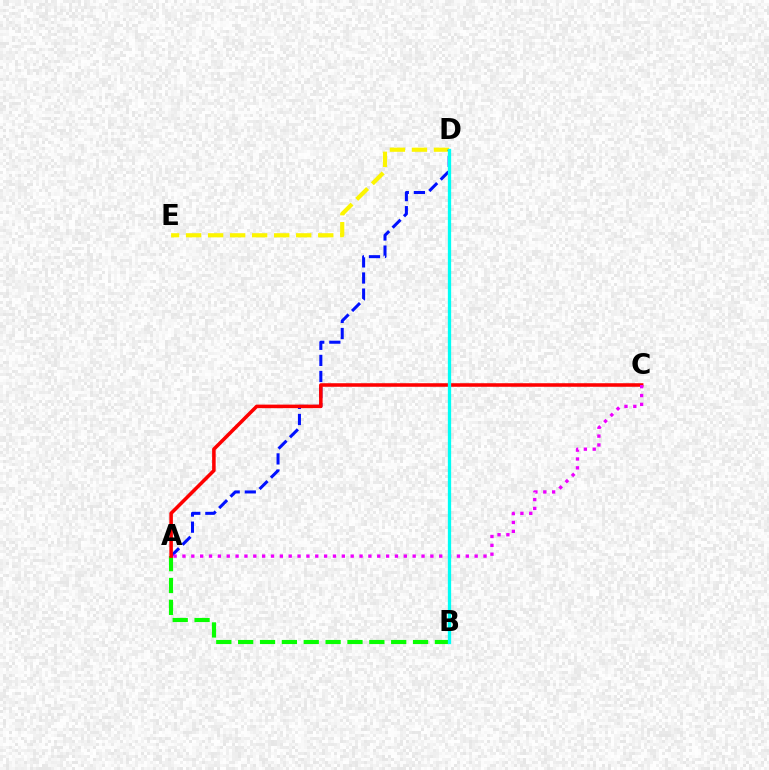{('D', 'E'): [{'color': '#fcf500', 'line_style': 'dashed', 'thickness': 2.99}], ('A', 'B'): [{'color': '#08ff00', 'line_style': 'dashed', 'thickness': 2.97}], ('A', 'D'): [{'color': '#0010ff', 'line_style': 'dashed', 'thickness': 2.19}], ('A', 'C'): [{'color': '#ff0000', 'line_style': 'solid', 'thickness': 2.55}, {'color': '#ee00ff', 'line_style': 'dotted', 'thickness': 2.41}], ('B', 'D'): [{'color': '#00fff6', 'line_style': 'solid', 'thickness': 2.37}]}